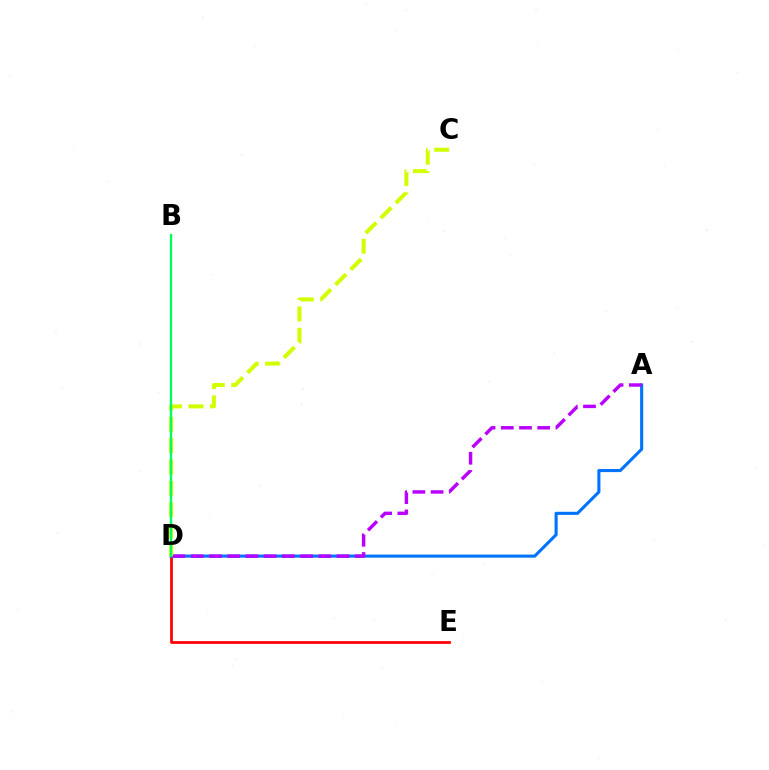{('D', 'E'): [{'color': '#ff0000', 'line_style': 'solid', 'thickness': 1.98}], ('A', 'D'): [{'color': '#0074ff', 'line_style': 'solid', 'thickness': 2.23}, {'color': '#b900ff', 'line_style': 'dashed', 'thickness': 2.47}], ('C', 'D'): [{'color': '#d1ff00', 'line_style': 'dashed', 'thickness': 2.9}], ('B', 'D'): [{'color': '#00ff5c', 'line_style': 'solid', 'thickness': 1.66}]}